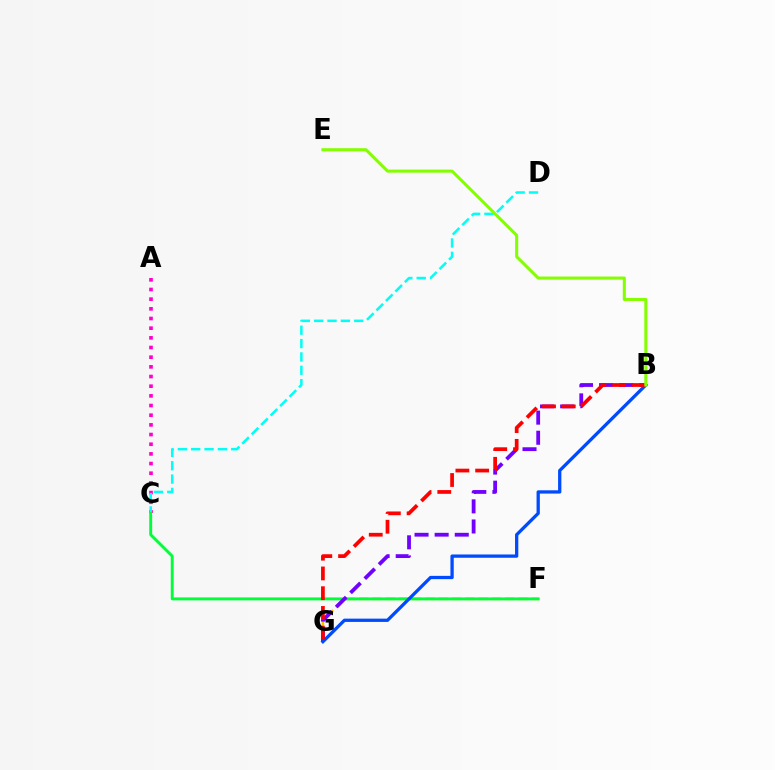{('F', 'G'): [{'color': '#ffbd00', 'line_style': 'dashed', 'thickness': 1.8}], ('A', 'C'): [{'color': '#ff00cf', 'line_style': 'dotted', 'thickness': 2.63}], ('C', 'D'): [{'color': '#00fff6', 'line_style': 'dashed', 'thickness': 1.81}], ('C', 'F'): [{'color': '#00ff39', 'line_style': 'solid', 'thickness': 2.1}], ('B', 'G'): [{'color': '#7200ff', 'line_style': 'dashed', 'thickness': 2.73}, {'color': '#004bff', 'line_style': 'solid', 'thickness': 2.36}, {'color': '#ff0000', 'line_style': 'dashed', 'thickness': 2.68}], ('B', 'E'): [{'color': '#84ff00', 'line_style': 'solid', 'thickness': 2.2}]}